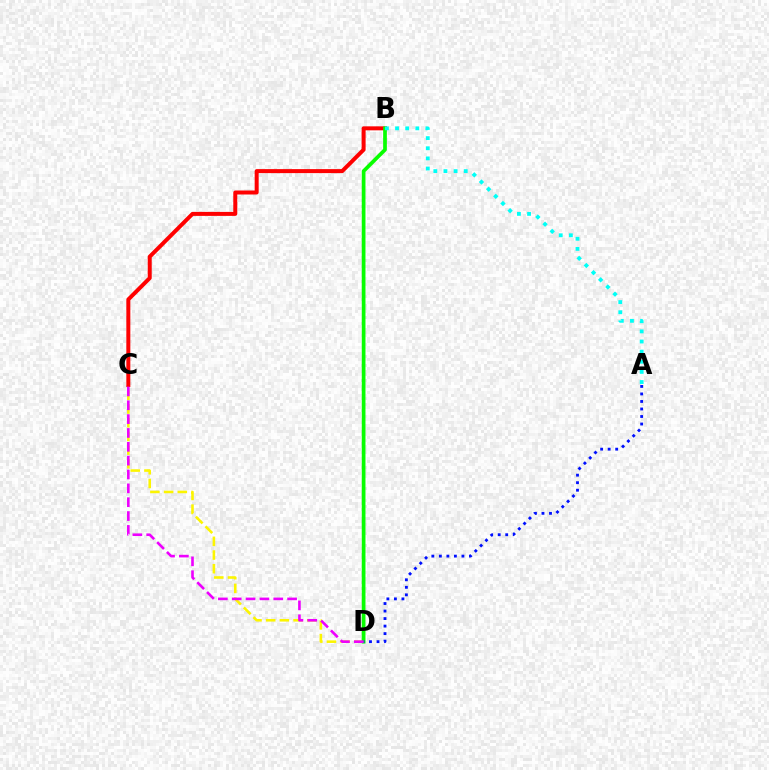{('C', 'D'): [{'color': '#fcf500', 'line_style': 'dashed', 'thickness': 1.86}, {'color': '#ee00ff', 'line_style': 'dashed', 'thickness': 1.88}], ('B', 'C'): [{'color': '#ff0000', 'line_style': 'solid', 'thickness': 2.88}], ('B', 'D'): [{'color': '#08ff00', 'line_style': 'solid', 'thickness': 2.67}], ('A', 'B'): [{'color': '#00fff6', 'line_style': 'dotted', 'thickness': 2.75}], ('A', 'D'): [{'color': '#0010ff', 'line_style': 'dotted', 'thickness': 2.04}]}